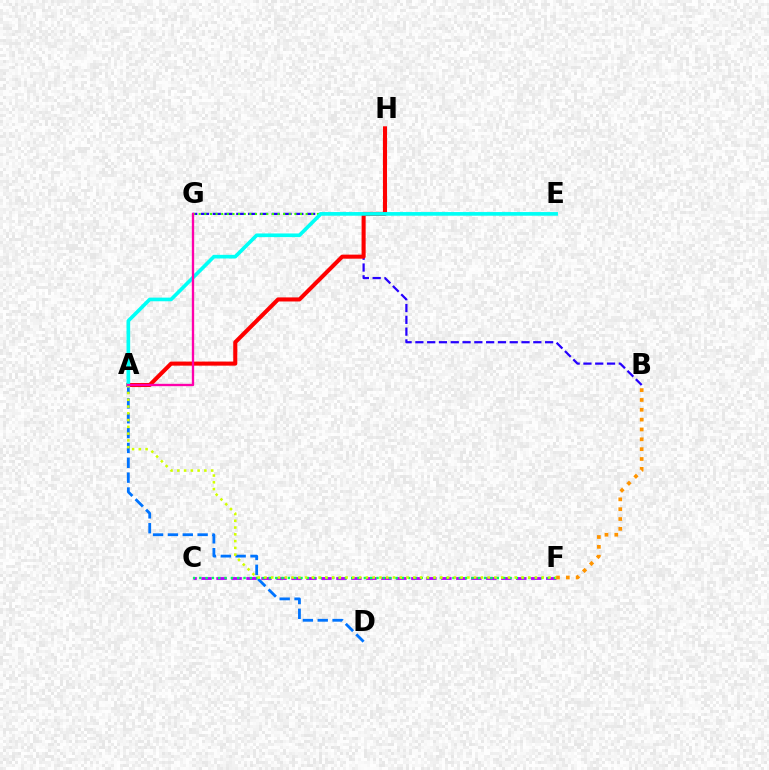{('B', 'G'): [{'color': '#2500ff', 'line_style': 'dashed', 'thickness': 1.6}], ('C', 'F'): [{'color': '#b900ff', 'line_style': 'dashed', 'thickness': 2.04}, {'color': '#00ff5c', 'line_style': 'dotted', 'thickness': 1.72}], ('E', 'G'): [{'color': '#3dff00', 'line_style': 'dotted', 'thickness': 1.53}], ('A', 'H'): [{'color': '#ff0000', 'line_style': 'solid', 'thickness': 2.93}], ('A', 'D'): [{'color': '#0074ff', 'line_style': 'dashed', 'thickness': 2.02}], ('B', 'F'): [{'color': '#ff9400', 'line_style': 'dotted', 'thickness': 2.67}], ('A', 'E'): [{'color': '#00fff6', 'line_style': 'solid', 'thickness': 2.63}], ('A', 'F'): [{'color': '#d1ff00', 'line_style': 'dotted', 'thickness': 1.84}], ('A', 'G'): [{'color': '#ff00ac', 'line_style': 'solid', 'thickness': 1.69}]}